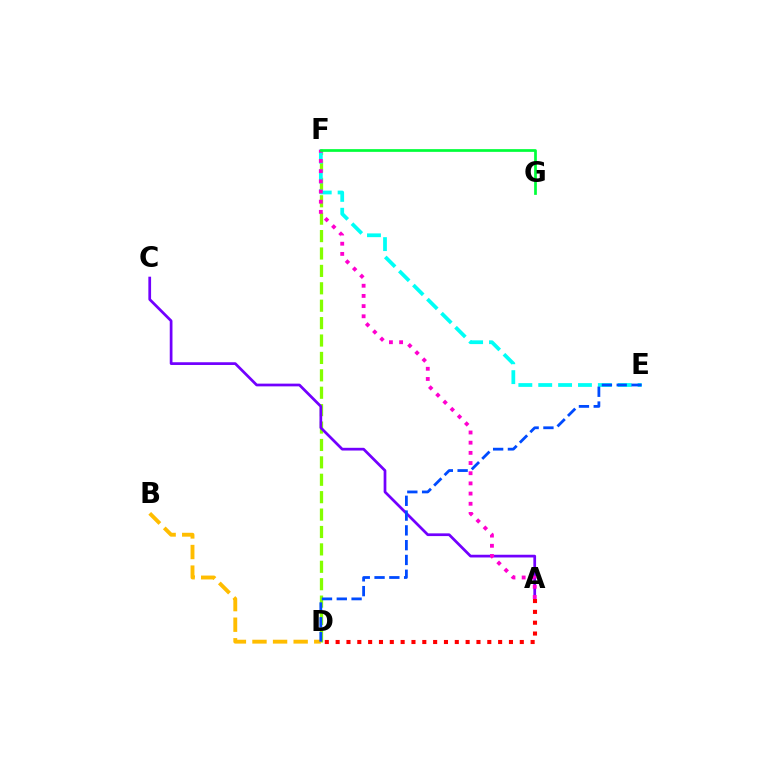{('D', 'F'): [{'color': '#84ff00', 'line_style': 'dashed', 'thickness': 2.36}], ('E', 'F'): [{'color': '#00fff6', 'line_style': 'dashed', 'thickness': 2.7}], ('A', 'C'): [{'color': '#7200ff', 'line_style': 'solid', 'thickness': 1.96}], ('B', 'D'): [{'color': '#ffbd00', 'line_style': 'dashed', 'thickness': 2.8}], ('D', 'E'): [{'color': '#004bff', 'line_style': 'dashed', 'thickness': 2.01}], ('A', 'F'): [{'color': '#ff00cf', 'line_style': 'dotted', 'thickness': 2.77}], ('F', 'G'): [{'color': '#00ff39', 'line_style': 'solid', 'thickness': 1.96}], ('A', 'D'): [{'color': '#ff0000', 'line_style': 'dotted', 'thickness': 2.94}]}